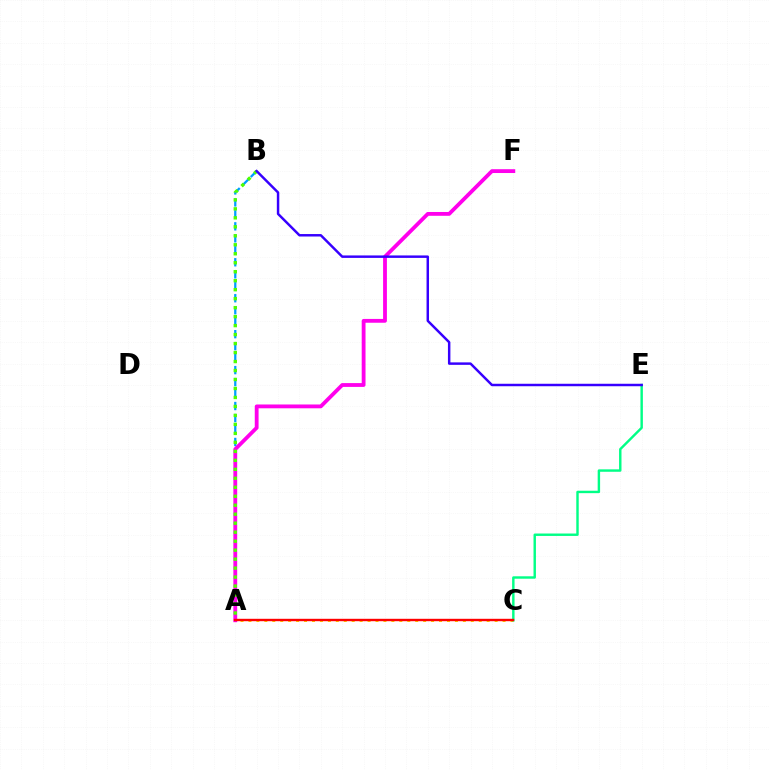{('A', 'C'): [{'color': '#ffd500', 'line_style': 'dotted', 'thickness': 2.16}, {'color': '#ff0000', 'line_style': 'solid', 'thickness': 1.73}], ('C', 'E'): [{'color': '#00ff86', 'line_style': 'solid', 'thickness': 1.75}], ('A', 'B'): [{'color': '#009eff', 'line_style': 'dashed', 'thickness': 1.63}, {'color': '#4fff00', 'line_style': 'dotted', 'thickness': 2.44}], ('A', 'F'): [{'color': '#ff00ed', 'line_style': 'solid', 'thickness': 2.75}], ('B', 'E'): [{'color': '#3700ff', 'line_style': 'solid', 'thickness': 1.78}]}